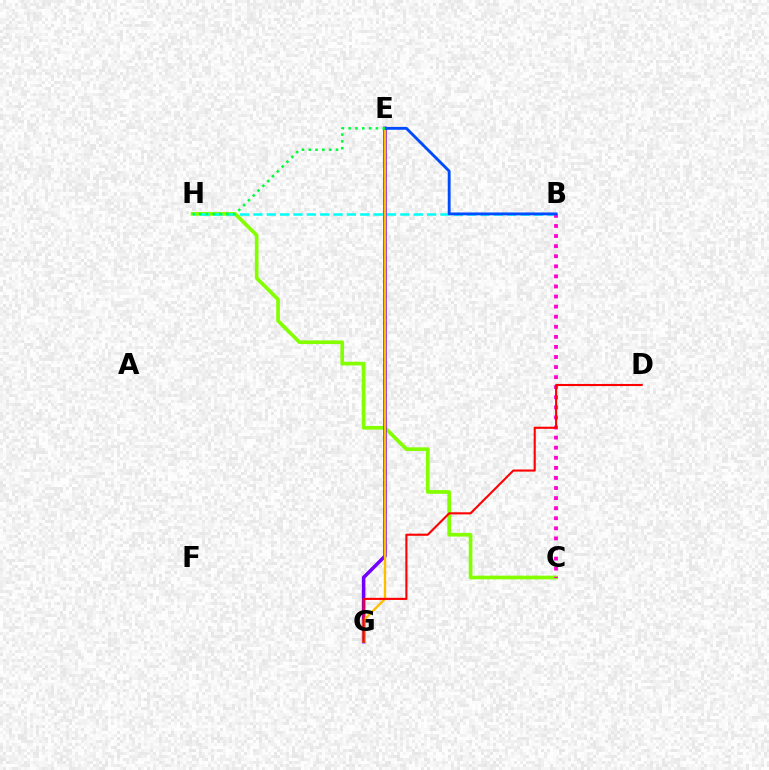{('C', 'H'): [{'color': '#84ff00', 'line_style': 'solid', 'thickness': 2.66}], ('B', 'H'): [{'color': '#00fff6', 'line_style': 'dashed', 'thickness': 1.81}], ('E', 'G'): [{'color': '#7200ff', 'line_style': 'solid', 'thickness': 2.56}, {'color': '#ffbd00', 'line_style': 'solid', 'thickness': 1.68}], ('B', 'C'): [{'color': '#ff00cf', 'line_style': 'dotted', 'thickness': 2.74}], ('B', 'E'): [{'color': '#004bff', 'line_style': 'solid', 'thickness': 2.05}], ('D', 'G'): [{'color': '#ff0000', 'line_style': 'solid', 'thickness': 1.51}], ('E', 'H'): [{'color': '#00ff39', 'line_style': 'dotted', 'thickness': 1.85}]}